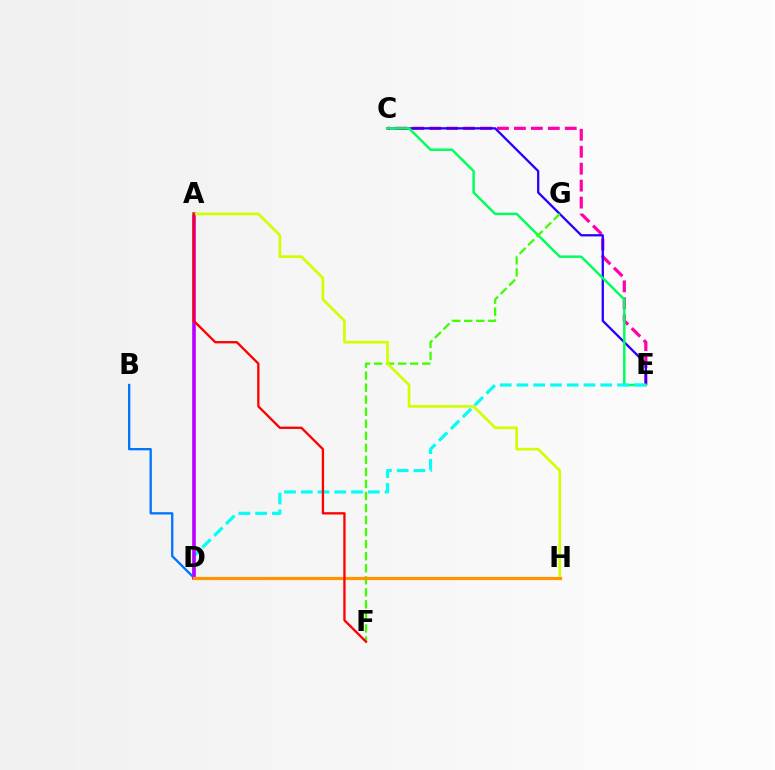{('B', 'D'): [{'color': '#0074ff', 'line_style': 'solid', 'thickness': 1.66}], ('C', 'E'): [{'color': '#ff00ac', 'line_style': 'dashed', 'thickness': 2.3}, {'color': '#2500ff', 'line_style': 'solid', 'thickness': 1.65}, {'color': '#00ff5c', 'line_style': 'solid', 'thickness': 1.77}], ('F', 'G'): [{'color': '#3dff00', 'line_style': 'dashed', 'thickness': 1.64}], ('D', 'E'): [{'color': '#00fff6', 'line_style': 'dashed', 'thickness': 2.28}], ('A', 'D'): [{'color': '#b900ff', 'line_style': 'solid', 'thickness': 2.6}], ('A', 'H'): [{'color': '#d1ff00', 'line_style': 'solid', 'thickness': 1.93}], ('D', 'H'): [{'color': '#ff9400', 'line_style': 'solid', 'thickness': 2.29}], ('A', 'F'): [{'color': '#ff0000', 'line_style': 'solid', 'thickness': 1.67}]}